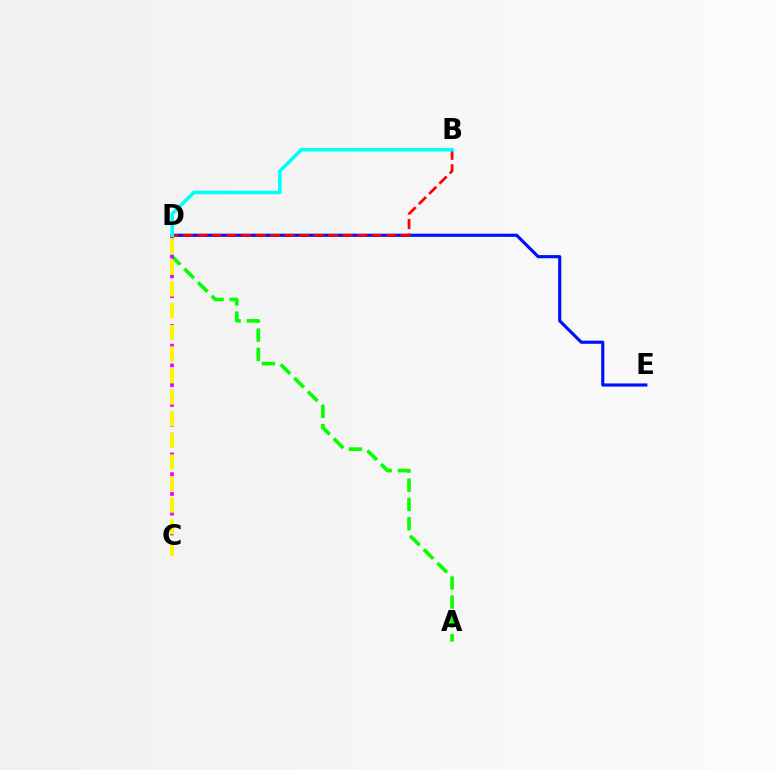{('D', 'E'): [{'color': '#0010ff', 'line_style': 'solid', 'thickness': 2.27}], ('A', 'D'): [{'color': '#08ff00', 'line_style': 'dashed', 'thickness': 2.62}], ('C', 'D'): [{'color': '#ee00ff', 'line_style': 'dotted', 'thickness': 2.69}, {'color': '#fcf500', 'line_style': 'dashed', 'thickness': 2.94}], ('B', 'D'): [{'color': '#ff0000', 'line_style': 'dashed', 'thickness': 1.97}, {'color': '#00fff6', 'line_style': 'solid', 'thickness': 2.54}]}